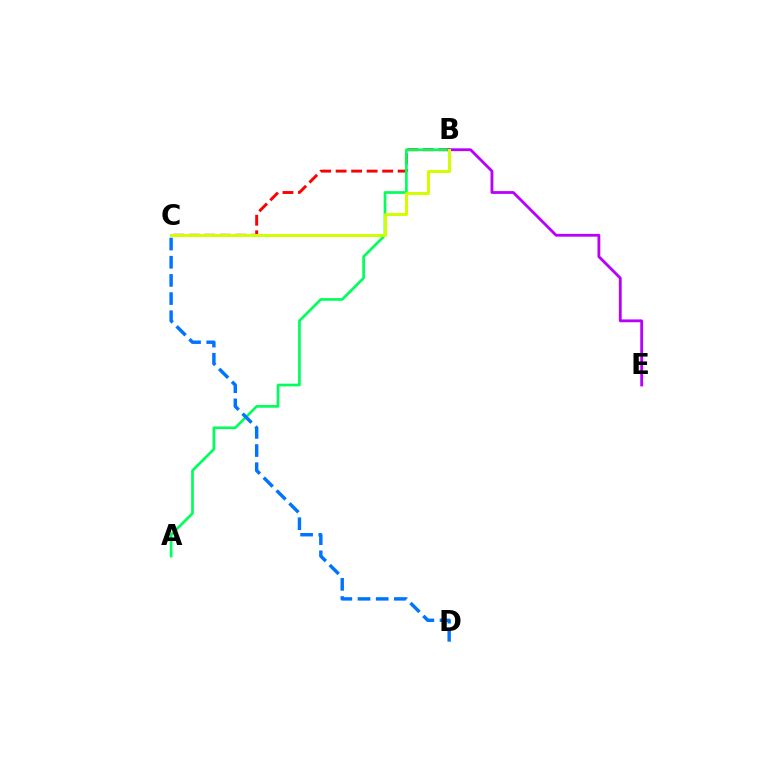{('B', 'C'): [{'color': '#ff0000', 'line_style': 'dashed', 'thickness': 2.11}, {'color': '#d1ff00', 'line_style': 'solid', 'thickness': 2.16}], ('A', 'B'): [{'color': '#00ff5c', 'line_style': 'solid', 'thickness': 1.94}], ('B', 'E'): [{'color': '#b900ff', 'line_style': 'solid', 'thickness': 2.03}], ('C', 'D'): [{'color': '#0074ff', 'line_style': 'dashed', 'thickness': 2.47}]}